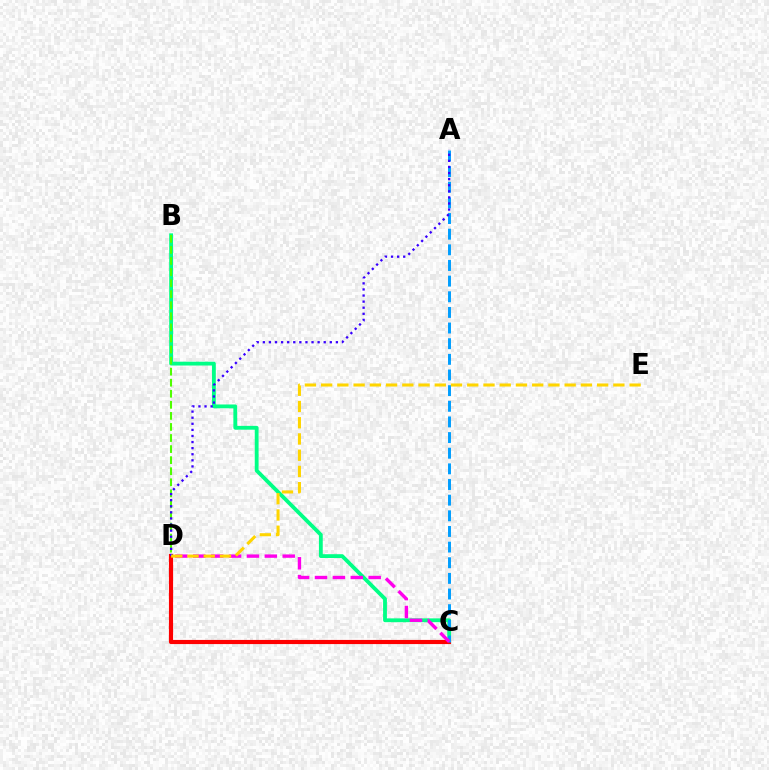{('B', 'C'): [{'color': '#00ff86', 'line_style': 'solid', 'thickness': 2.75}], ('C', 'D'): [{'color': '#ff0000', 'line_style': 'solid', 'thickness': 2.99}, {'color': '#ff00ed', 'line_style': 'dashed', 'thickness': 2.43}], ('A', 'C'): [{'color': '#009eff', 'line_style': 'dashed', 'thickness': 2.13}], ('B', 'D'): [{'color': '#4fff00', 'line_style': 'dashed', 'thickness': 1.5}], ('A', 'D'): [{'color': '#3700ff', 'line_style': 'dotted', 'thickness': 1.65}], ('D', 'E'): [{'color': '#ffd500', 'line_style': 'dashed', 'thickness': 2.21}]}